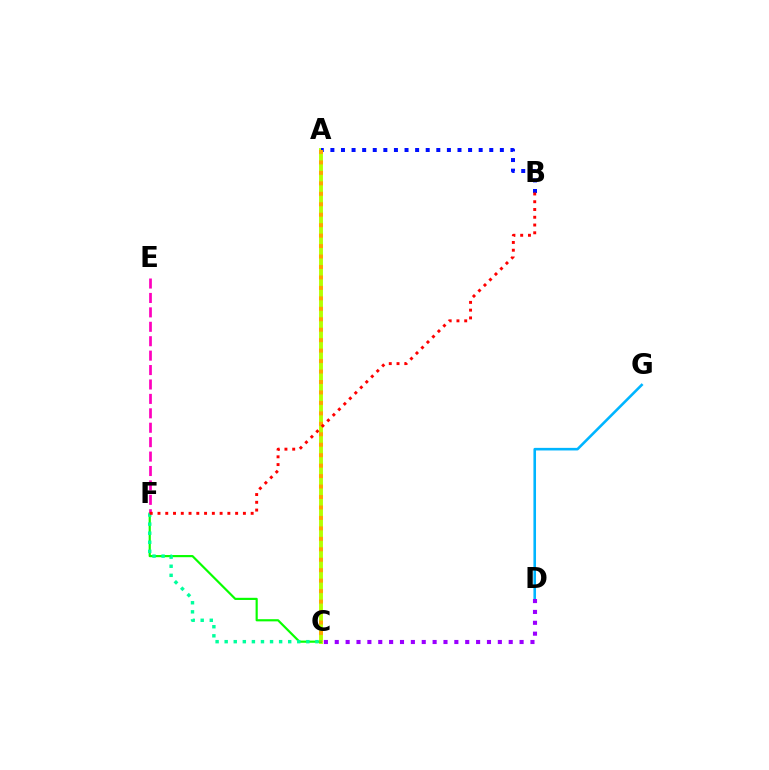{('A', 'C'): [{'color': '#b3ff00', 'line_style': 'solid', 'thickness': 2.8}, {'color': '#ffa500', 'line_style': 'dotted', 'thickness': 2.84}], ('C', 'F'): [{'color': '#08ff00', 'line_style': 'solid', 'thickness': 1.56}, {'color': '#00ff9d', 'line_style': 'dotted', 'thickness': 2.47}], ('A', 'B'): [{'color': '#0010ff', 'line_style': 'dotted', 'thickness': 2.88}], ('D', 'G'): [{'color': '#00b5ff', 'line_style': 'solid', 'thickness': 1.87}], ('C', 'D'): [{'color': '#9b00ff', 'line_style': 'dotted', 'thickness': 2.95}], ('E', 'F'): [{'color': '#ff00bd', 'line_style': 'dashed', 'thickness': 1.96}], ('B', 'F'): [{'color': '#ff0000', 'line_style': 'dotted', 'thickness': 2.11}]}